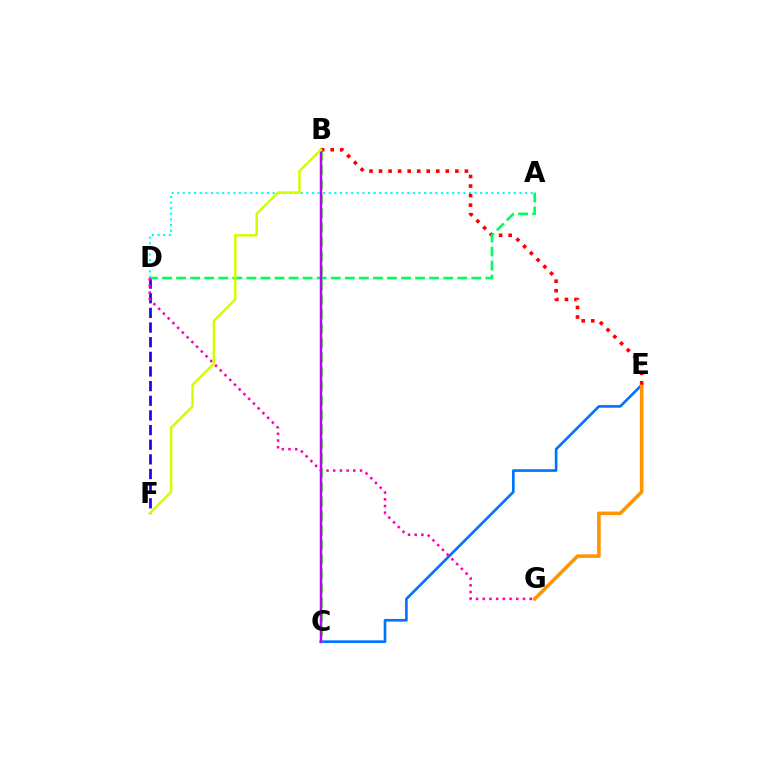{('A', 'D'): [{'color': '#00fff6', 'line_style': 'dotted', 'thickness': 1.52}, {'color': '#00ff5c', 'line_style': 'dashed', 'thickness': 1.91}], ('C', 'E'): [{'color': '#0074ff', 'line_style': 'solid', 'thickness': 1.92}], ('D', 'F'): [{'color': '#2500ff', 'line_style': 'dashed', 'thickness': 1.99}], ('E', 'G'): [{'color': '#ff9400', 'line_style': 'solid', 'thickness': 2.56}], ('B', 'E'): [{'color': '#ff0000', 'line_style': 'dotted', 'thickness': 2.59}], ('D', 'G'): [{'color': '#ff00ac', 'line_style': 'dotted', 'thickness': 1.82}], ('B', 'C'): [{'color': '#3dff00', 'line_style': 'dashed', 'thickness': 1.96}, {'color': '#b900ff', 'line_style': 'solid', 'thickness': 1.79}], ('B', 'F'): [{'color': '#d1ff00', 'line_style': 'solid', 'thickness': 1.78}]}